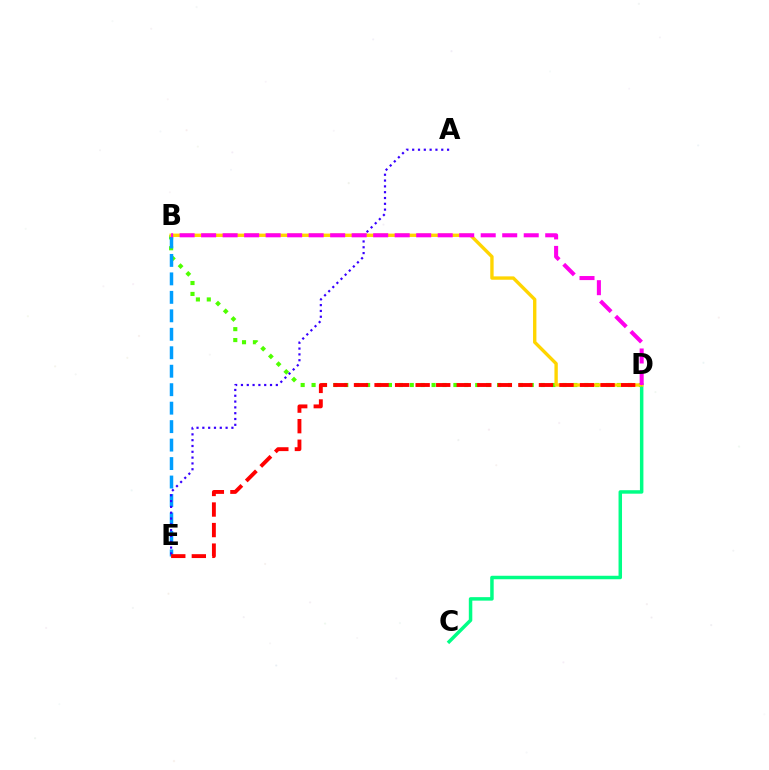{('B', 'D'): [{'color': '#4fff00', 'line_style': 'dotted', 'thickness': 2.96}, {'color': '#ffd500', 'line_style': 'solid', 'thickness': 2.42}, {'color': '#ff00ed', 'line_style': 'dashed', 'thickness': 2.92}], ('B', 'E'): [{'color': '#009eff', 'line_style': 'dashed', 'thickness': 2.51}], ('C', 'D'): [{'color': '#00ff86', 'line_style': 'solid', 'thickness': 2.51}], ('A', 'E'): [{'color': '#3700ff', 'line_style': 'dotted', 'thickness': 1.58}], ('D', 'E'): [{'color': '#ff0000', 'line_style': 'dashed', 'thickness': 2.79}]}